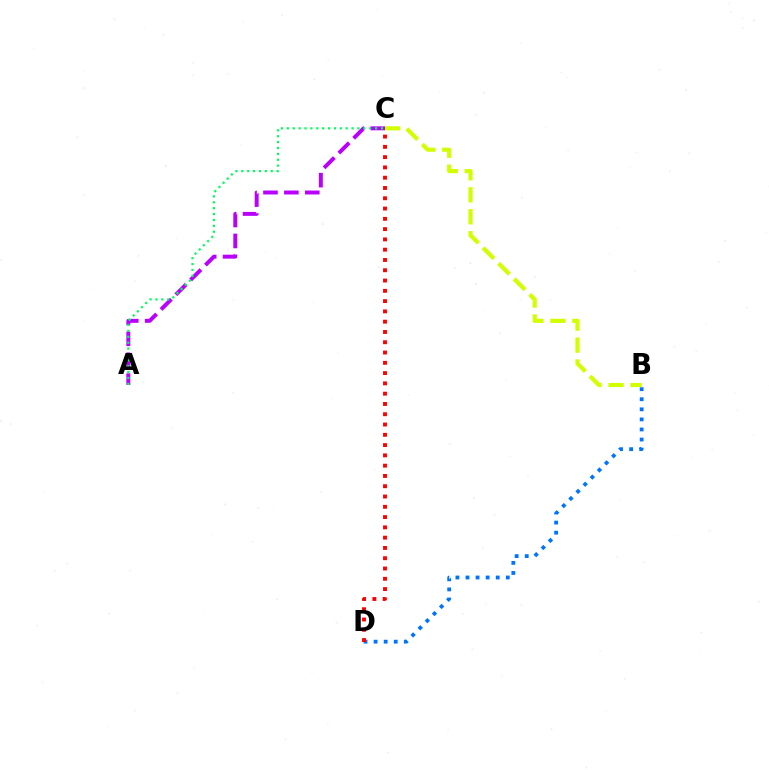{('B', 'D'): [{'color': '#0074ff', 'line_style': 'dotted', 'thickness': 2.74}], ('A', 'C'): [{'color': '#b900ff', 'line_style': 'dashed', 'thickness': 2.84}, {'color': '#00ff5c', 'line_style': 'dotted', 'thickness': 1.6}], ('C', 'D'): [{'color': '#ff0000', 'line_style': 'dotted', 'thickness': 2.79}], ('B', 'C'): [{'color': '#d1ff00', 'line_style': 'dashed', 'thickness': 2.98}]}